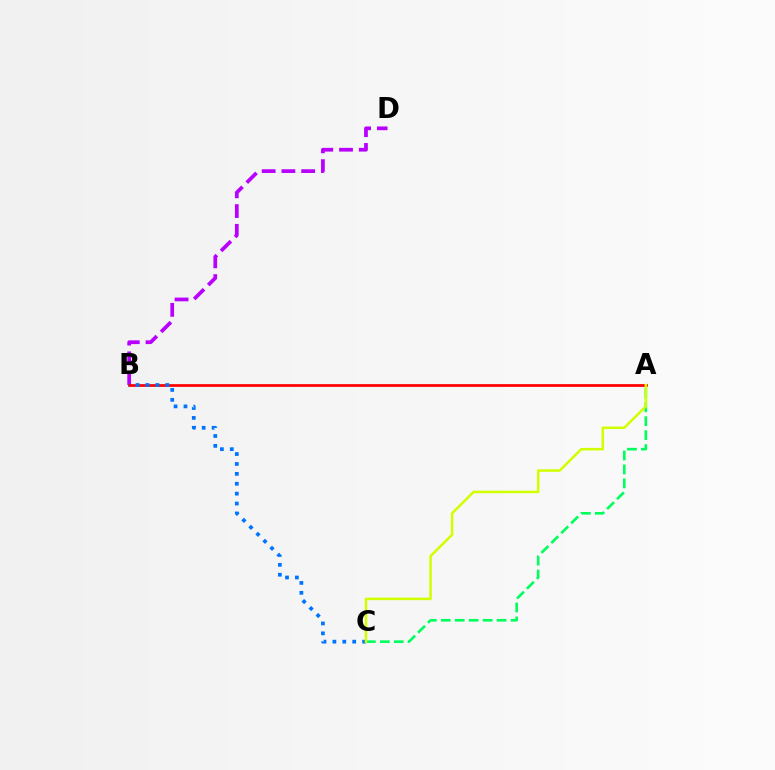{('A', 'C'): [{'color': '#00ff5c', 'line_style': 'dashed', 'thickness': 1.9}, {'color': '#d1ff00', 'line_style': 'solid', 'thickness': 1.81}], ('B', 'D'): [{'color': '#b900ff', 'line_style': 'dashed', 'thickness': 2.68}], ('A', 'B'): [{'color': '#ff0000', 'line_style': 'solid', 'thickness': 1.97}], ('B', 'C'): [{'color': '#0074ff', 'line_style': 'dotted', 'thickness': 2.69}]}